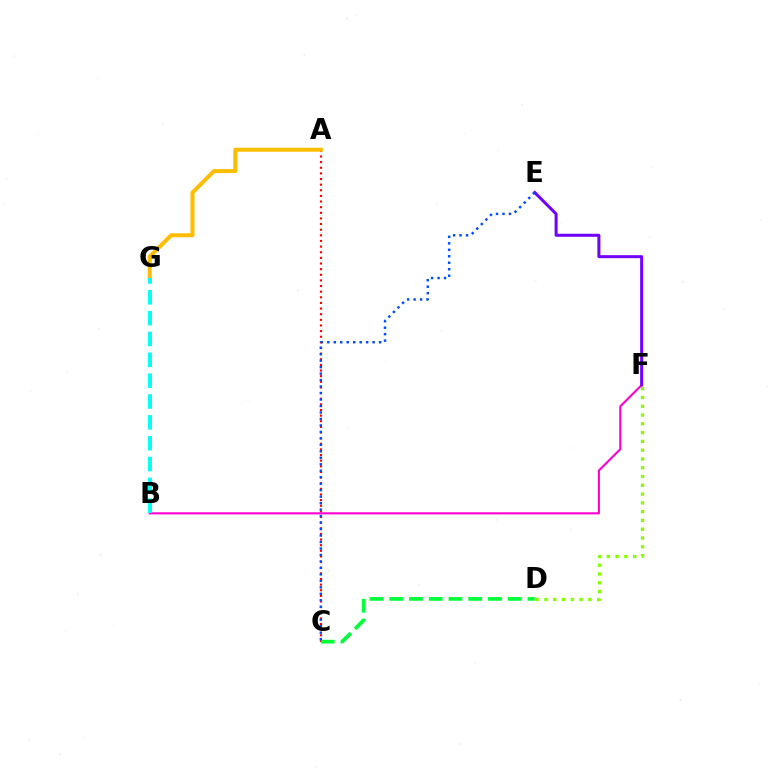{('D', 'F'): [{'color': '#84ff00', 'line_style': 'dotted', 'thickness': 2.39}], ('A', 'C'): [{'color': '#ff0000', 'line_style': 'dotted', 'thickness': 1.53}], ('B', 'F'): [{'color': '#ff00cf', 'line_style': 'solid', 'thickness': 1.52}], ('A', 'G'): [{'color': '#ffbd00', 'line_style': 'solid', 'thickness': 2.88}], ('C', 'D'): [{'color': '#00ff39', 'line_style': 'dashed', 'thickness': 2.68}], ('E', 'F'): [{'color': '#7200ff', 'line_style': 'solid', 'thickness': 2.17}], ('C', 'E'): [{'color': '#004bff', 'line_style': 'dotted', 'thickness': 1.76}], ('B', 'G'): [{'color': '#00fff6', 'line_style': 'dashed', 'thickness': 2.83}]}